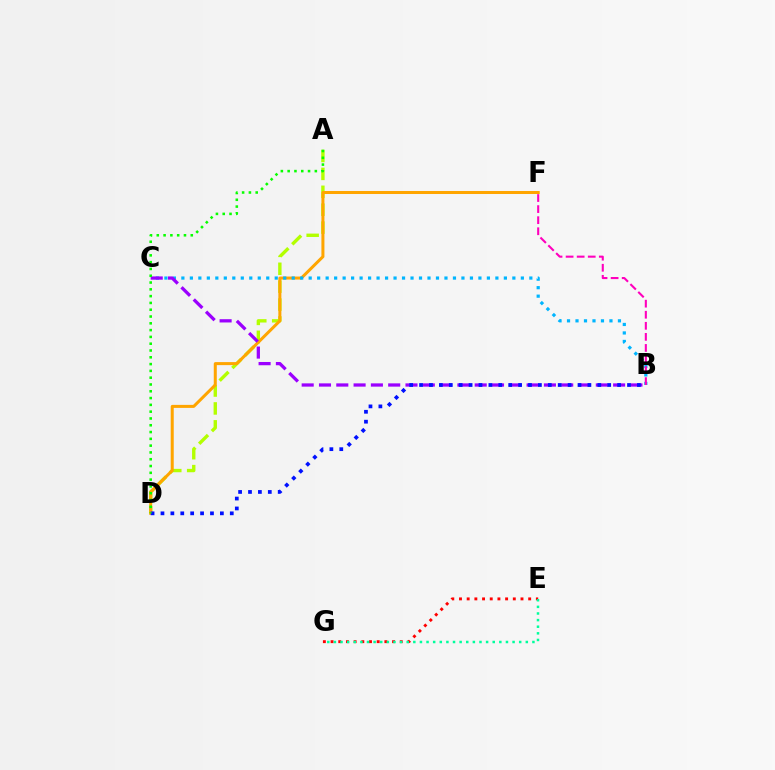{('A', 'D'): [{'color': '#b3ff00', 'line_style': 'dashed', 'thickness': 2.43}, {'color': '#08ff00', 'line_style': 'dotted', 'thickness': 1.85}], ('D', 'F'): [{'color': '#ffa500', 'line_style': 'solid', 'thickness': 2.17}], ('B', 'C'): [{'color': '#00b5ff', 'line_style': 'dotted', 'thickness': 2.31}, {'color': '#9b00ff', 'line_style': 'dashed', 'thickness': 2.35}], ('B', 'D'): [{'color': '#0010ff', 'line_style': 'dotted', 'thickness': 2.69}], ('E', 'G'): [{'color': '#ff0000', 'line_style': 'dotted', 'thickness': 2.09}, {'color': '#00ff9d', 'line_style': 'dotted', 'thickness': 1.8}], ('B', 'F'): [{'color': '#ff00bd', 'line_style': 'dashed', 'thickness': 1.5}]}